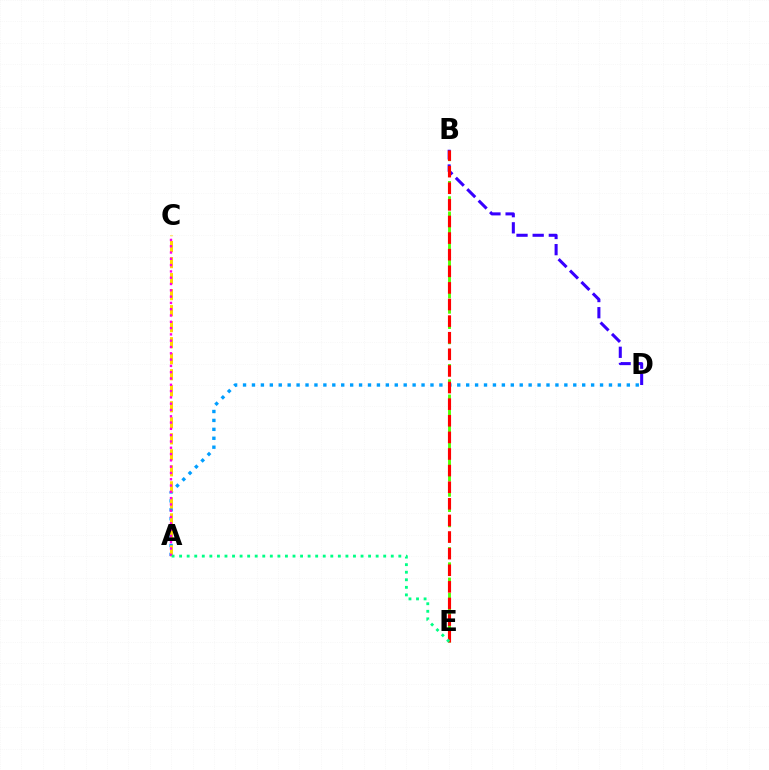{('B', 'E'): [{'color': '#4fff00', 'line_style': 'dashed', 'thickness': 2.07}, {'color': '#ff0000', 'line_style': 'dashed', 'thickness': 2.26}], ('A', 'D'): [{'color': '#009eff', 'line_style': 'dotted', 'thickness': 2.42}], ('A', 'C'): [{'color': '#ffd500', 'line_style': 'dashed', 'thickness': 2.18}, {'color': '#ff00ed', 'line_style': 'dotted', 'thickness': 1.71}], ('B', 'D'): [{'color': '#3700ff', 'line_style': 'dashed', 'thickness': 2.19}], ('A', 'E'): [{'color': '#00ff86', 'line_style': 'dotted', 'thickness': 2.05}]}